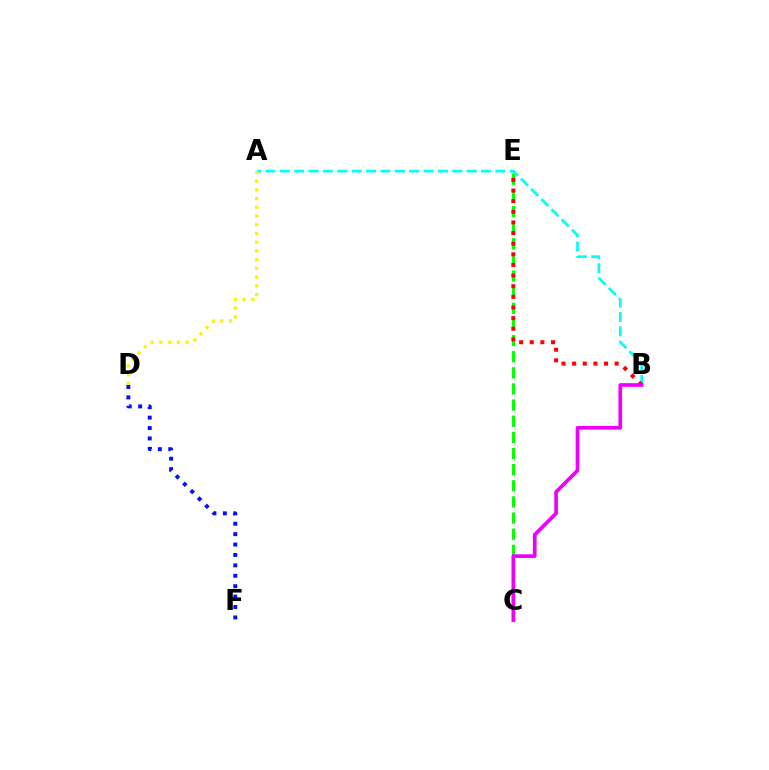{('D', 'F'): [{'color': '#0010ff', 'line_style': 'dotted', 'thickness': 2.83}], ('A', 'B'): [{'color': '#00fff6', 'line_style': 'dashed', 'thickness': 1.95}], ('C', 'E'): [{'color': '#08ff00', 'line_style': 'dashed', 'thickness': 2.19}], ('B', 'E'): [{'color': '#ff0000', 'line_style': 'dotted', 'thickness': 2.89}], ('B', 'C'): [{'color': '#ee00ff', 'line_style': 'solid', 'thickness': 2.65}], ('A', 'D'): [{'color': '#fcf500', 'line_style': 'dotted', 'thickness': 2.37}]}